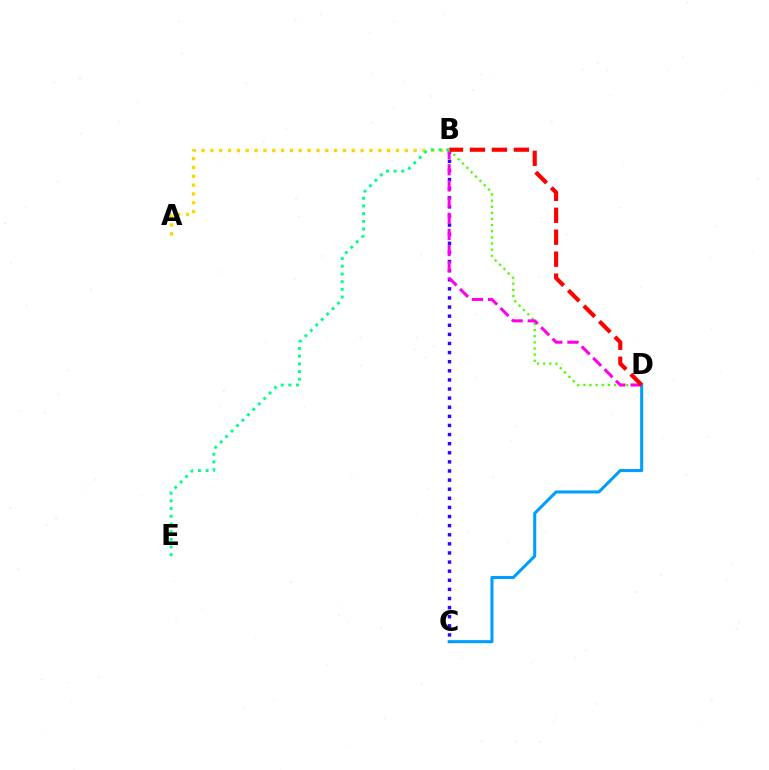{('C', 'D'): [{'color': '#009eff', 'line_style': 'solid', 'thickness': 2.21}], ('B', 'C'): [{'color': '#3700ff', 'line_style': 'dotted', 'thickness': 2.47}], ('B', 'D'): [{'color': '#4fff00', 'line_style': 'dotted', 'thickness': 1.67}, {'color': '#ff00ed', 'line_style': 'dashed', 'thickness': 2.2}, {'color': '#ff0000', 'line_style': 'dashed', 'thickness': 2.98}], ('A', 'B'): [{'color': '#ffd500', 'line_style': 'dotted', 'thickness': 2.4}], ('B', 'E'): [{'color': '#00ff86', 'line_style': 'dotted', 'thickness': 2.09}]}